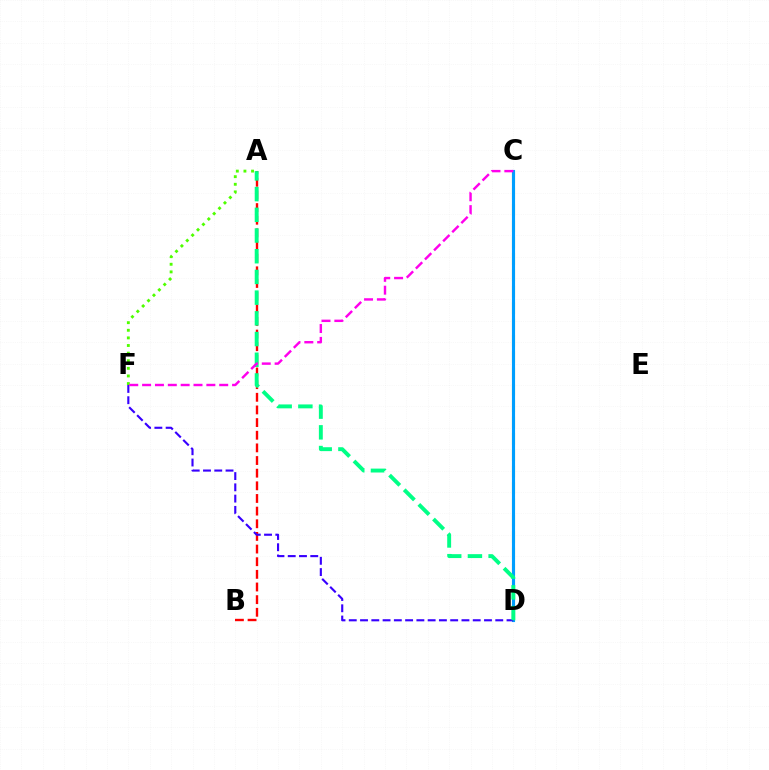{('A', 'B'): [{'color': '#ff0000', 'line_style': 'dashed', 'thickness': 1.72}], ('C', 'D'): [{'color': '#ffd500', 'line_style': 'dashed', 'thickness': 2.22}, {'color': '#009eff', 'line_style': 'solid', 'thickness': 2.25}], ('A', 'F'): [{'color': '#4fff00', 'line_style': 'dotted', 'thickness': 2.07}], ('D', 'F'): [{'color': '#3700ff', 'line_style': 'dashed', 'thickness': 1.53}], ('A', 'D'): [{'color': '#00ff86', 'line_style': 'dashed', 'thickness': 2.81}], ('C', 'F'): [{'color': '#ff00ed', 'line_style': 'dashed', 'thickness': 1.75}]}